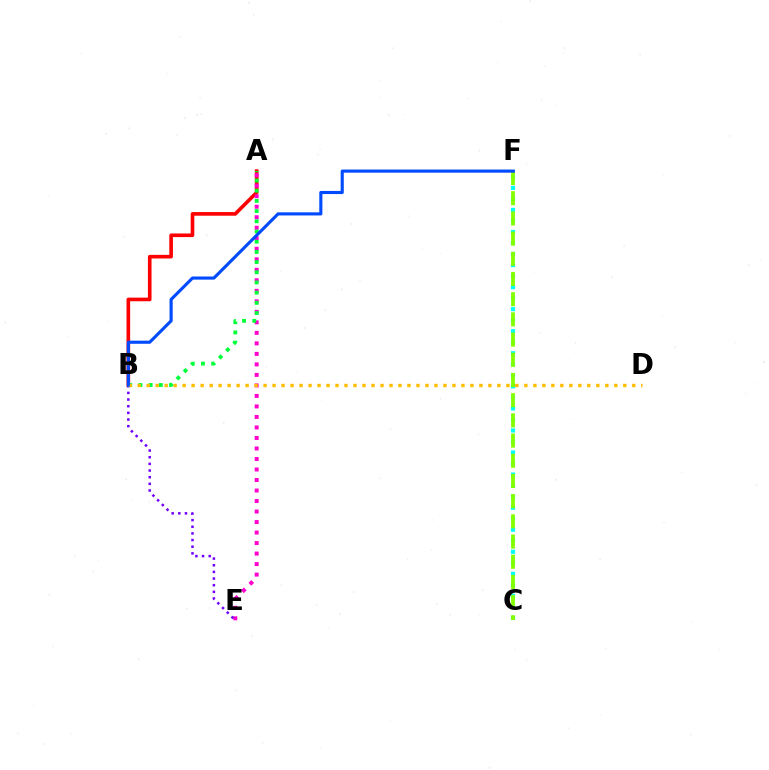{('A', 'B'): [{'color': '#ff0000', 'line_style': 'solid', 'thickness': 2.61}, {'color': '#00ff39', 'line_style': 'dotted', 'thickness': 2.77}], ('A', 'E'): [{'color': '#ff00cf', 'line_style': 'dotted', 'thickness': 2.86}], ('C', 'F'): [{'color': '#00fff6', 'line_style': 'dotted', 'thickness': 3.0}, {'color': '#84ff00', 'line_style': 'dashed', 'thickness': 2.74}], ('B', 'E'): [{'color': '#7200ff', 'line_style': 'dotted', 'thickness': 1.81}], ('B', 'D'): [{'color': '#ffbd00', 'line_style': 'dotted', 'thickness': 2.44}], ('B', 'F'): [{'color': '#004bff', 'line_style': 'solid', 'thickness': 2.25}]}